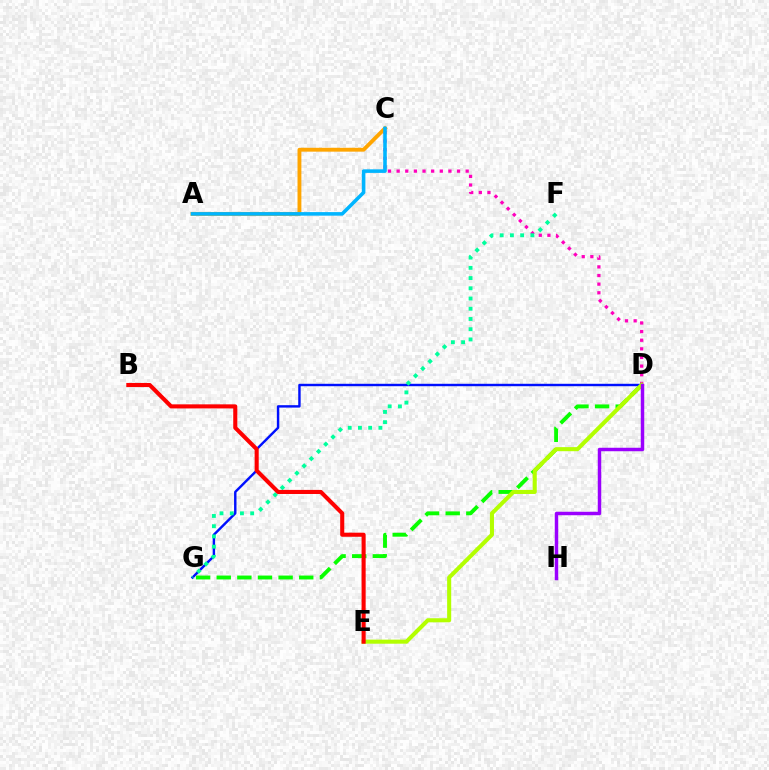{('C', 'D'): [{'color': '#ff00bd', 'line_style': 'dotted', 'thickness': 2.35}], ('D', 'G'): [{'color': '#0010ff', 'line_style': 'solid', 'thickness': 1.74}, {'color': '#08ff00', 'line_style': 'dashed', 'thickness': 2.8}], ('A', 'C'): [{'color': '#ffa500', 'line_style': 'solid', 'thickness': 2.78}, {'color': '#00b5ff', 'line_style': 'solid', 'thickness': 2.56}], ('F', 'G'): [{'color': '#00ff9d', 'line_style': 'dotted', 'thickness': 2.78}], ('D', 'E'): [{'color': '#b3ff00', 'line_style': 'solid', 'thickness': 2.93}], ('B', 'E'): [{'color': '#ff0000', 'line_style': 'solid', 'thickness': 2.94}], ('D', 'H'): [{'color': '#9b00ff', 'line_style': 'solid', 'thickness': 2.5}]}